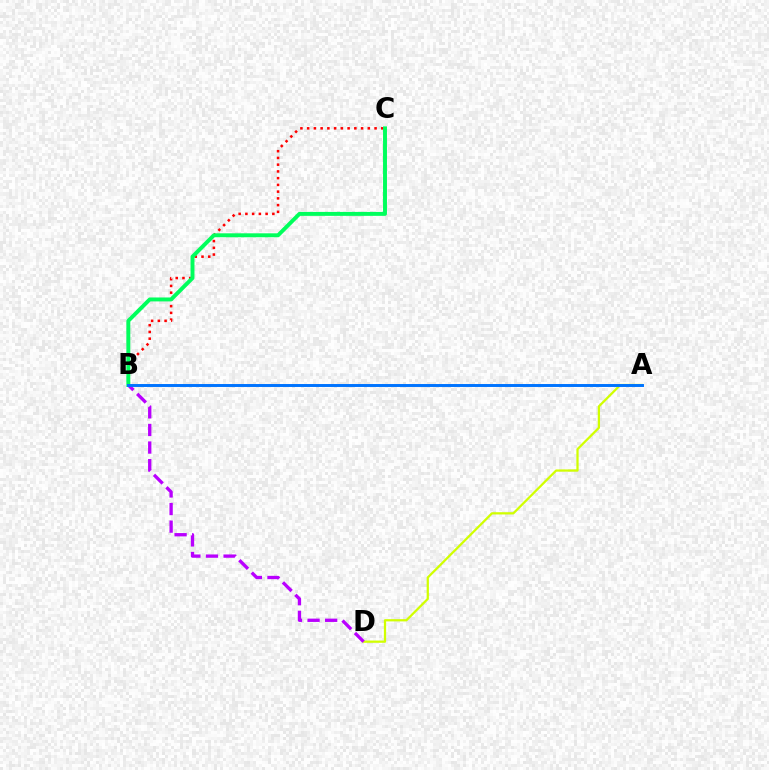{('B', 'C'): [{'color': '#ff0000', 'line_style': 'dotted', 'thickness': 1.83}, {'color': '#00ff5c', 'line_style': 'solid', 'thickness': 2.83}], ('A', 'D'): [{'color': '#d1ff00', 'line_style': 'solid', 'thickness': 1.62}], ('B', 'D'): [{'color': '#b900ff', 'line_style': 'dashed', 'thickness': 2.39}], ('A', 'B'): [{'color': '#0074ff', 'line_style': 'solid', 'thickness': 2.12}]}